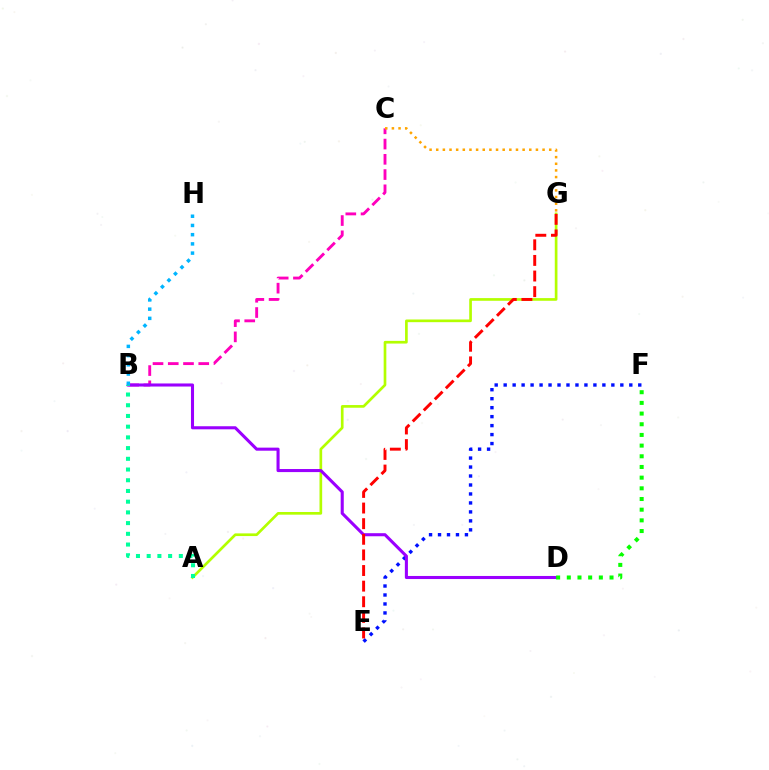{('E', 'F'): [{'color': '#0010ff', 'line_style': 'dotted', 'thickness': 2.44}], ('B', 'C'): [{'color': '#ff00bd', 'line_style': 'dashed', 'thickness': 2.07}], ('A', 'G'): [{'color': '#b3ff00', 'line_style': 'solid', 'thickness': 1.93}], ('B', 'D'): [{'color': '#9b00ff', 'line_style': 'solid', 'thickness': 2.21}], ('C', 'G'): [{'color': '#ffa500', 'line_style': 'dotted', 'thickness': 1.81}], ('E', 'G'): [{'color': '#ff0000', 'line_style': 'dashed', 'thickness': 2.12}], ('D', 'F'): [{'color': '#08ff00', 'line_style': 'dotted', 'thickness': 2.9}], ('B', 'H'): [{'color': '#00b5ff', 'line_style': 'dotted', 'thickness': 2.5}], ('A', 'B'): [{'color': '#00ff9d', 'line_style': 'dotted', 'thickness': 2.91}]}